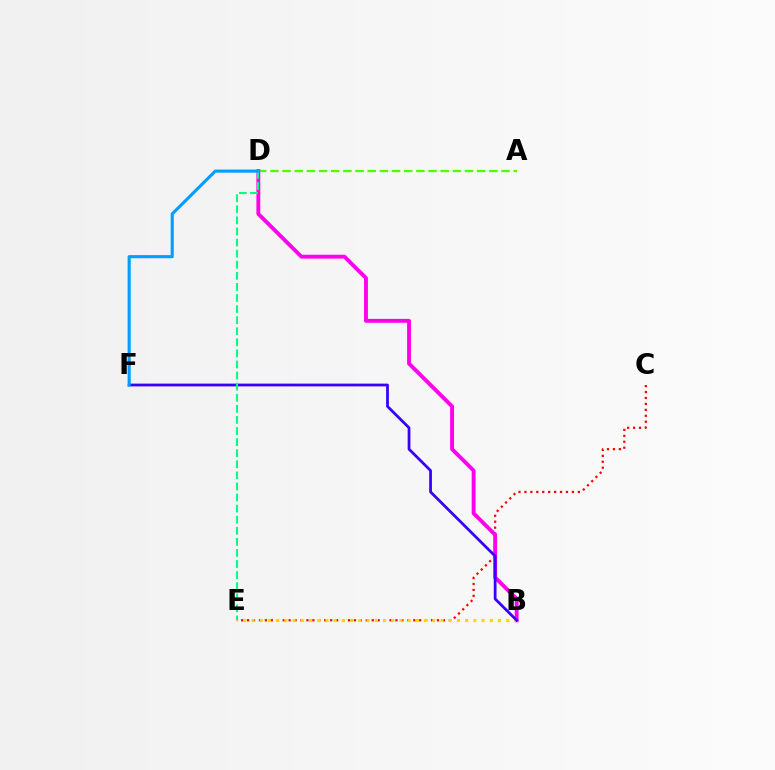{('A', 'D'): [{'color': '#4fff00', 'line_style': 'dashed', 'thickness': 1.65}], ('C', 'E'): [{'color': '#ff0000', 'line_style': 'dotted', 'thickness': 1.61}], ('B', 'D'): [{'color': '#ff00ed', 'line_style': 'solid', 'thickness': 2.78}], ('B', 'E'): [{'color': '#ffd500', 'line_style': 'dotted', 'thickness': 2.23}], ('B', 'F'): [{'color': '#3700ff', 'line_style': 'solid', 'thickness': 1.99}], ('D', 'E'): [{'color': '#00ff86', 'line_style': 'dashed', 'thickness': 1.51}], ('D', 'F'): [{'color': '#009eff', 'line_style': 'solid', 'thickness': 2.24}]}